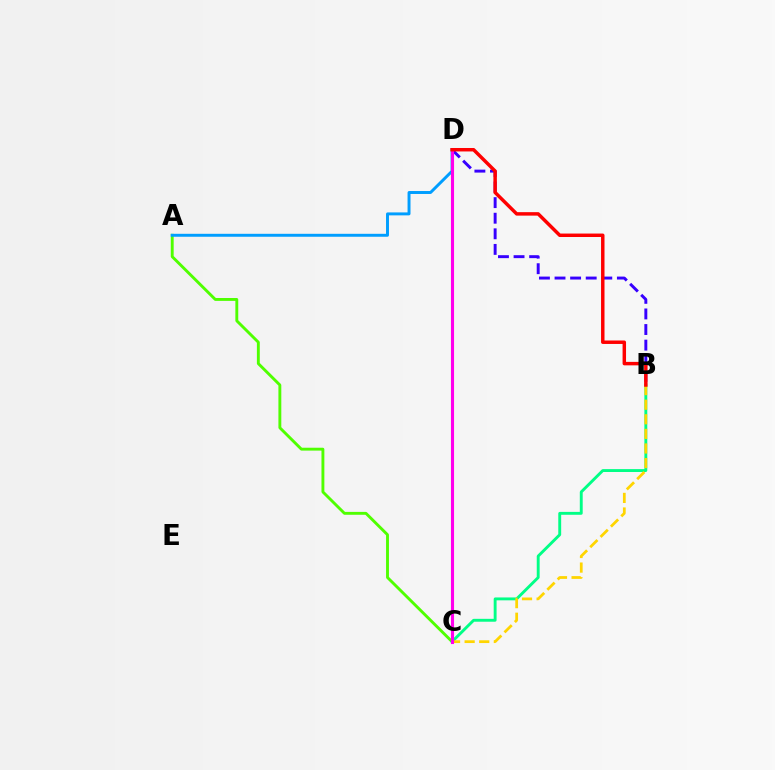{('A', 'C'): [{'color': '#4fff00', 'line_style': 'solid', 'thickness': 2.08}], ('B', 'C'): [{'color': '#00ff86', 'line_style': 'solid', 'thickness': 2.08}, {'color': '#ffd500', 'line_style': 'dashed', 'thickness': 1.98}], ('A', 'D'): [{'color': '#009eff', 'line_style': 'solid', 'thickness': 2.12}], ('B', 'D'): [{'color': '#3700ff', 'line_style': 'dashed', 'thickness': 2.12}, {'color': '#ff0000', 'line_style': 'solid', 'thickness': 2.49}], ('C', 'D'): [{'color': '#ff00ed', 'line_style': 'solid', 'thickness': 2.23}]}